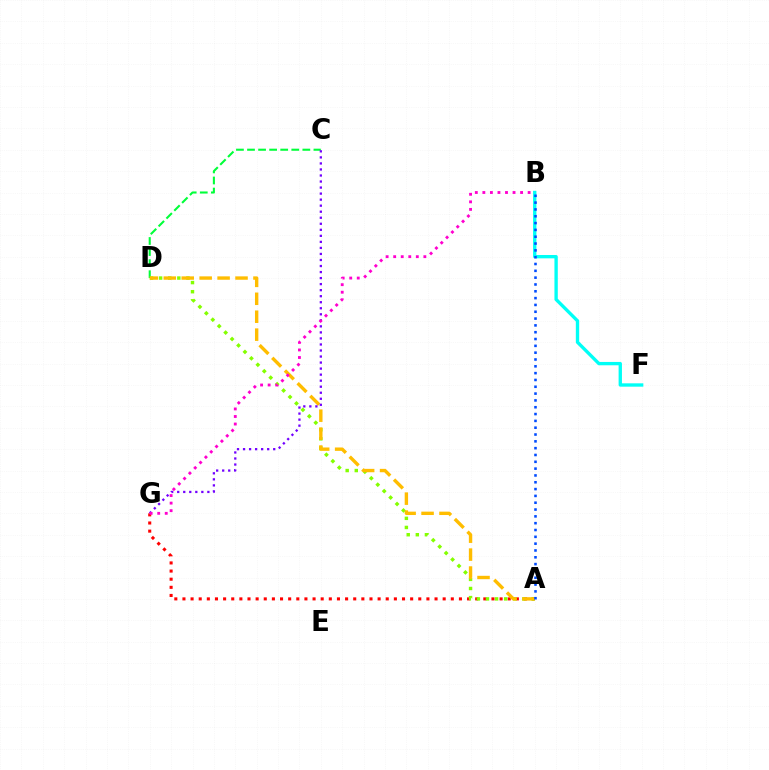{('C', 'D'): [{'color': '#00ff39', 'line_style': 'dashed', 'thickness': 1.5}], ('A', 'G'): [{'color': '#ff0000', 'line_style': 'dotted', 'thickness': 2.21}], ('B', 'F'): [{'color': '#00fff6', 'line_style': 'solid', 'thickness': 2.41}], ('A', 'D'): [{'color': '#84ff00', 'line_style': 'dotted', 'thickness': 2.47}, {'color': '#ffbd00', 'line_style': 'dashed', 'thickness': 2.44}], ('C', 'G'): [{'color': '#7200ff', 'line_style': 'dotted', 'thickness': 1.64}], ('A', 'B'): [{'color': '#004bff', 'line_style': 'dotted', 'thickness': 1.85}], ('B', 'G'): [{'color': '#ff00cf', 'line_style': 'dotted', 'thickness': 2.05}]}